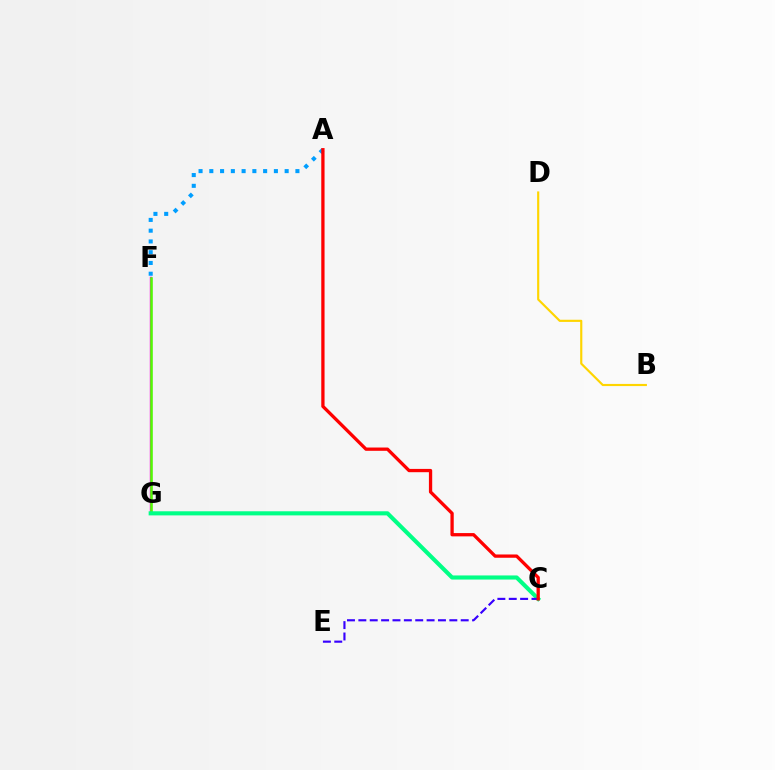{('F', 'G'): [{'color': '#ff00ed', 'line_style': 'solid', 'thickness': 1.74}, {'color': '#4fff00', 'line_style': 'solid', 'thickness': 1.82}], ('A', 'F'): [{'color': '#009eff', 'line_style': 'dotted', 'thickness': 2.92}], ('B', 'D'): [{'color': '#ffd500', 'line_style': 'solid', 'thickness': 1.55}], ('C', 'G'): [{'color': '#00ff86', 'line_style': 'solid', 'thickness': 2.96}], ('C', 'E'): [{'color': '#3700ff', 'line_style': 'dashed', 'thickness': 1.54}], ('A', 'C'): [{'color': '#ff0000', 'line_style': 'solid', 'thickness': 2.37}]}